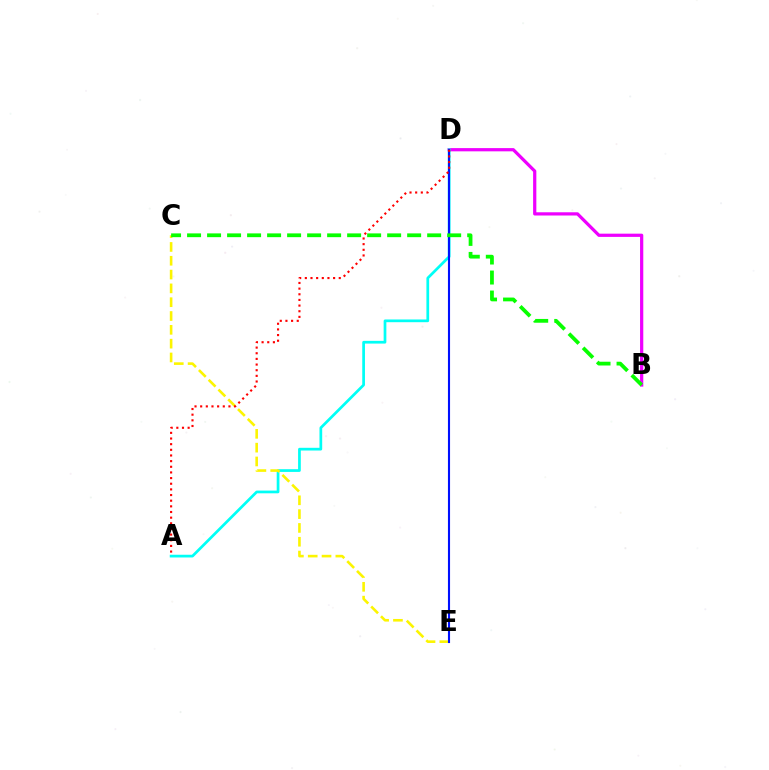{('B', 'D'): [{'color': '#ee00ff', 'line_style': 'solid', 'thickness': 2.32}], ('A', 'D'): [{'color': '#00fff6', 'line_style': 'solid', 'thickness': 1.96}, {'color': '#ff0000', 'line_style': 'dotted', 'thickness': 1.54}], ('C', 'E'): [{'color': '#fcf500', 'line_style': 'dashed', 'thickness': 1.88}], ('D', 'E'): [{'color': '#0010ff', 'line_style': 'solid', 'thickness': 1.52}], ('B', 'C'): [{'color': '#08ff00', 'line_style': 'dashed', 'thickness': 2.72}]}